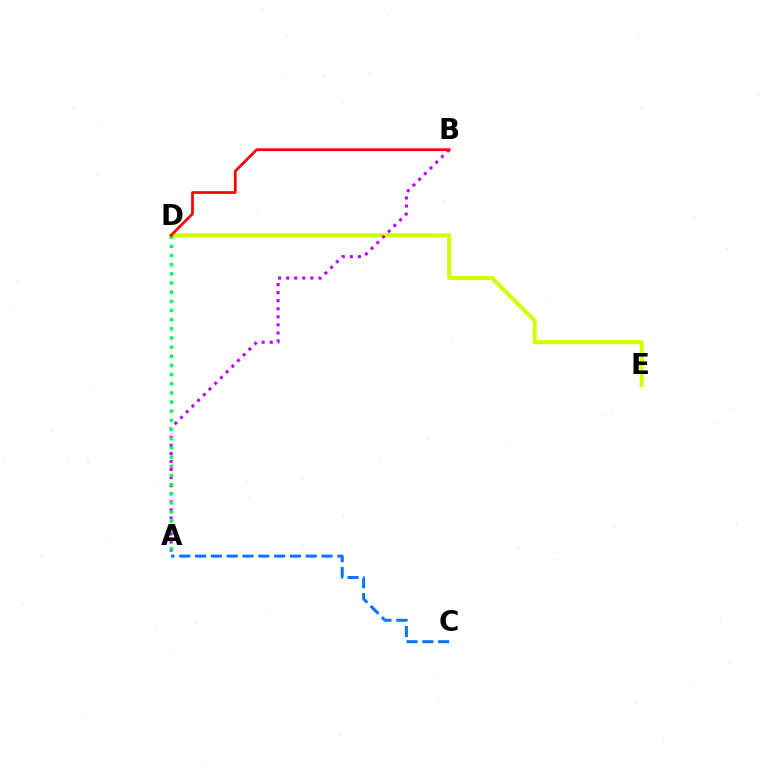{('D', 'E'): [{'color': '#d1ff00', 'line_style': 'solid', 'thickness': 2.9}], ('A', 'B'): [{'color': '#b900ff', 'line_style': 'dotted', 'thickness': 2.19}], ('A', 'D'): [{'color': '#00ff5c', 'line_style': 'dotted', 'thickness': 2.49}], ('A', 'C'): [{'color': '#0074ff', 'line_style': 'dashed', 'thickness': 2.15}], ('B', 'D'): [{'color': '#ff0000', 'line_style': 'solid', 'thickness': 1.94}]}